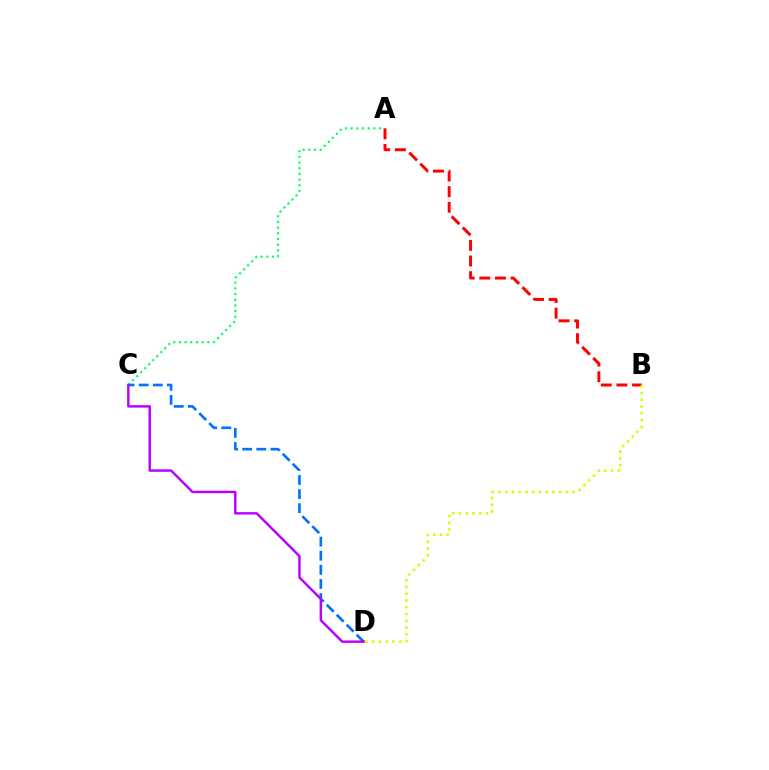{('A', 'C'): [{'color': '#00ff5c', 'line_style': 'dotted', 'thickness': 1.54}], ('A', 'B'): [{'color': '#ff0000', 'line_style': 'dashed', 'thickness': 2.12}], ('C', 'D'): [{'color': '#0074ff', 'line_style': 'dashed', 'thickness': 1.92}, {'color': '#b900ff', 'line_style': 'solid', 'thickness': 1.75}], ('B', 'D'): [{'color': '#d1ff00', 'line_style': 'dotted', 'thickness': 1.83}]}